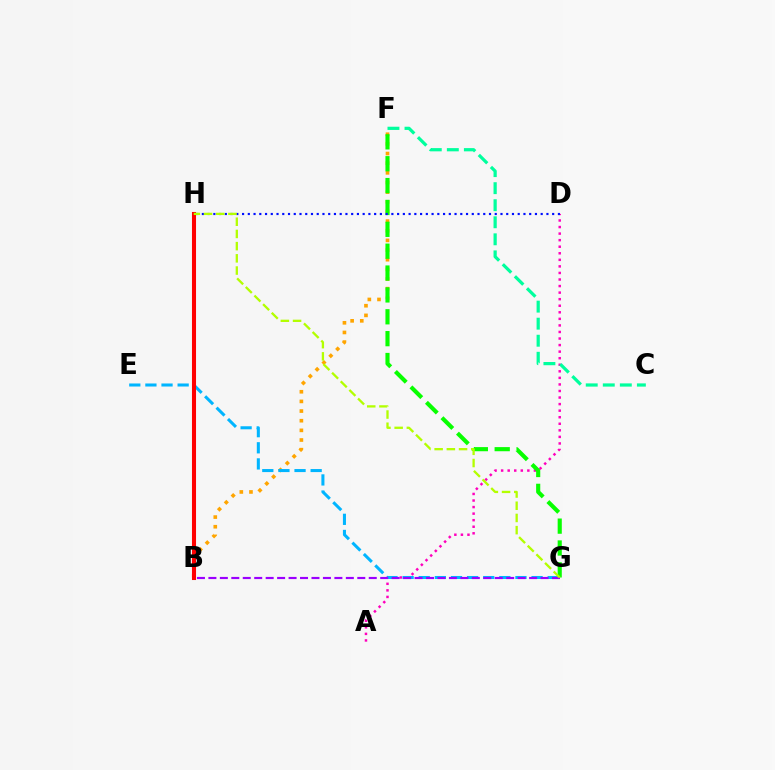{('B', 'F'): [{'color': '#ffa500', 'line_style': 'dotted', 'thickness': 2.62}], ('A', 'D'): [{'color': '#ff00bd', 'line_style': 'dotted', 'thickness': 1.78}], ('E', 'G'): [{'color': '#00b5ff', 'line_style': 'dashed', 'thickness': 2.19}], ('F', 'G'): [{'color': '#08ff00', 'line_style': 'dashed', 'thickness': 2.97}], ('B', 'G'): [{'color': '#9b00ff', 'line_style': 'dashed', 'thickness': 1.56}], ('D', 'H'): [{'color': '#0010ff', 'line_style': 'dotted', 'thickness': 1.56}], ('C', 'F'): [{'color': '#00ff9d', 'line_style': 'dashed', 'thickness': 2.32}], ('B', 'H'): [{'color': '#ff0000', 'line_style': 'solid', 'thickness': 2.92}], ('G', 'H'): [{'color': '#b3ff00', 'line_style': 'dashed', 'thickness': 1.66}]}